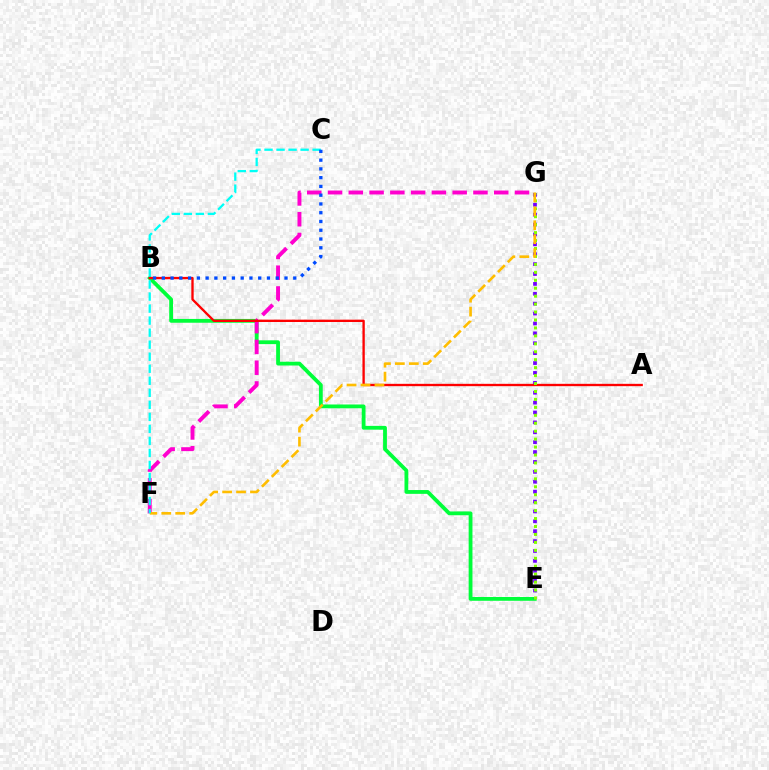{('B', 'E'): [{'color': '#00ff39', 'line_style': 'solid', 'thickness': 2.74}], ('E', 'G'): [{'color': '#7200ff', 'line_style': 'dotted', 'thickness': 2.69}, {'color': '#84ff00', 'line_style': 'dotted', 'thickness': 2.16}], ('F', 'G'): [{'color': '#ff00cf', 'line_style': 'dashed', 'thickness': 2.82}, {'color': '#ffbd00', 'line_style': 'dashed', 'thickness': 1.89}], ('A', 'B'): [{'color': '#ff0000', 'line_style': 'solid', 'thickness': 1.68}], ('C', 'F'): [{'color': '#00fff6', 'line_style': 'dashed', 'thickness': 1.63}], ('B', 'C'): [{'color': '#004bff', 'line_style': 'dotted', 'thickness': 2.38}]}